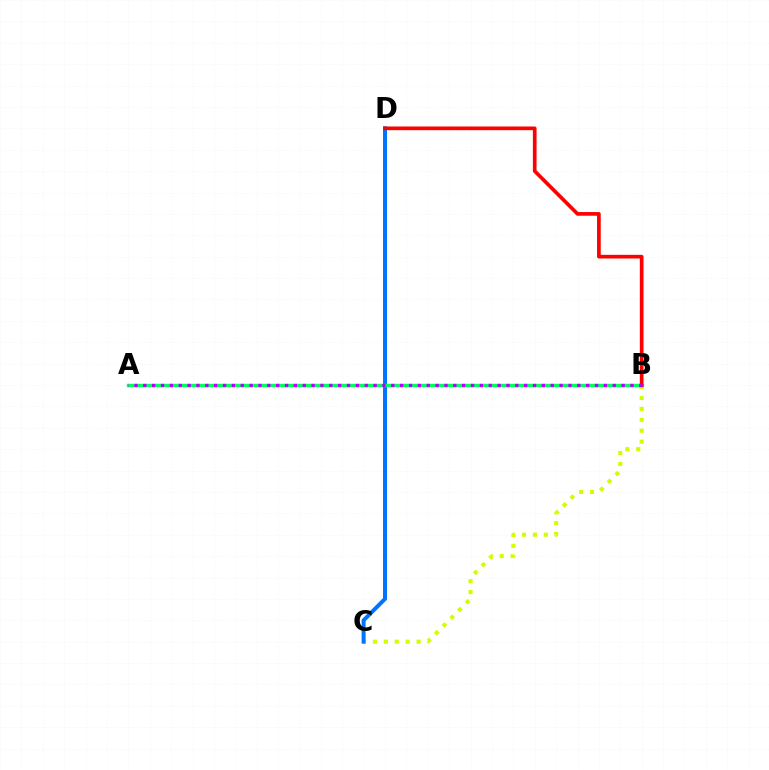{('B', 'C'): [{'color': '#d1ff00', 'line_style': 'dotted', 'thickness': 2.97}], ('C', 'D'): [{'color': '#0074ff', 'line_style': 'solid', 'thickness': 2.87}], ('A', 'B'): [{'color': '#00ff5c', 'line_style': 'solid', 'thickness': 2.45}, {'color': '#b900ff', 'line_style': 'dotted', 'thickness': 2.41}], ('B', 'D'): [{'color': '#ff0000', 'line_style': 'solid', 'thickness': 2.65}]}